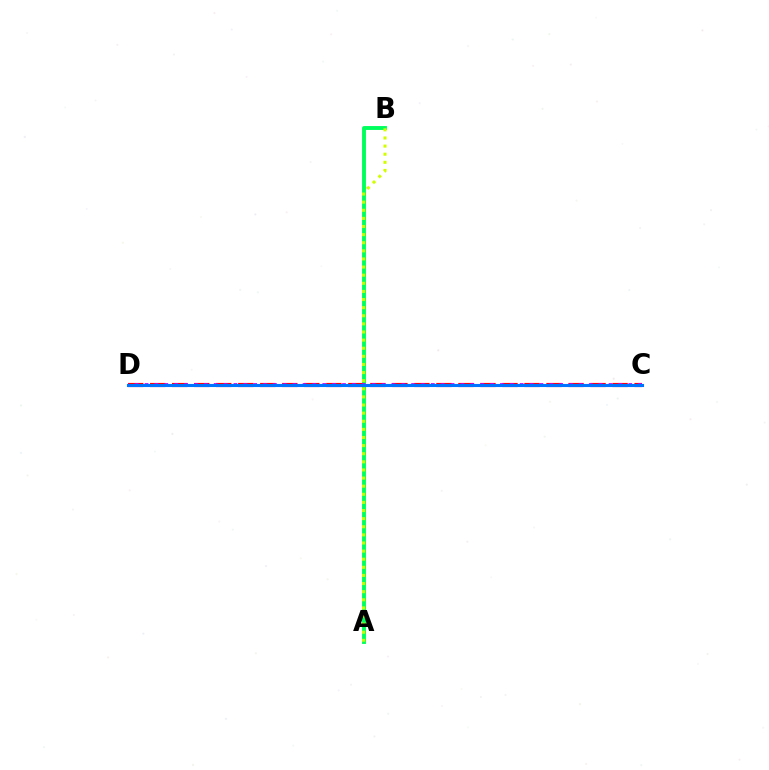{('A', 'B'): [{'color': '#00ff5c', 'line_style': 'solid', 'thickness': 2.81}, {'color': '#d1ff00', 'line_style': 'dotted', 'thickness': 2.2}], ('C', 'D'): [{'color': '#ff0000', 'line_style': 'dashed', 'thickness': 2.99}, {'color': '#b900ff', 'line_style': 'dotted', 'thickness': 2.68}, {'color': '#0074ff', 'line_style': 'solid', 'thickness': 2.22}]}